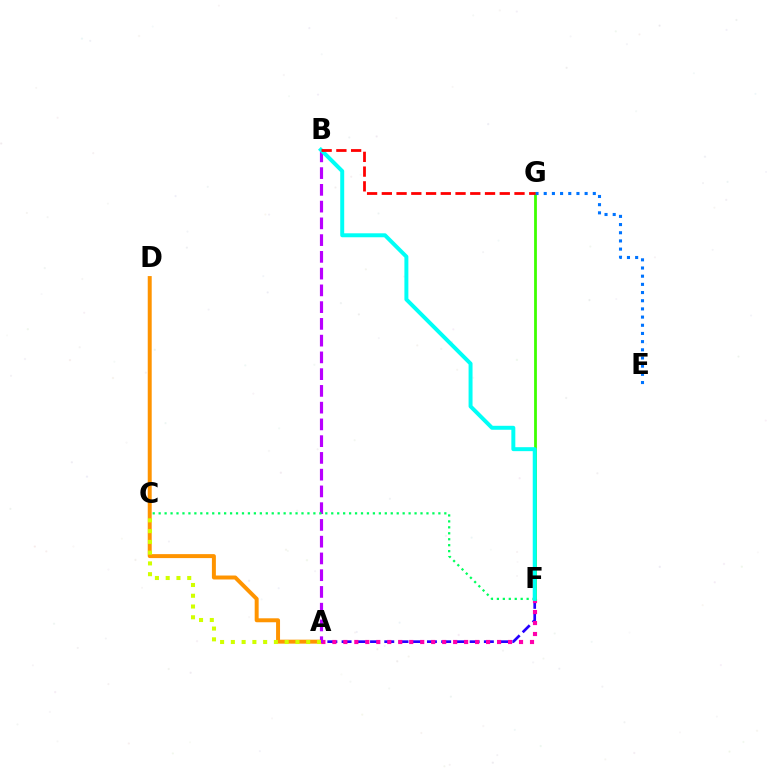{('A', 'D'): [{'color': '#ff9400', 'line_style': 'solid', 'thickness': 2.85}], ('A', 'F'): [{'color': '#2500ff', 'line_style': 'dashed', 'thickness': 1.93}, {'color': '#ff00ac', 'line_style': 'dotted', 'thickness': 2.98}], ('A', 'B'): [{'color': '#b900ff', 'line_style': 'dashed', 'thickness': 2.28}], ('A', 'C'): [{'color': '#d1ff00', 'line_style': 'dotted', 'thickness': 2.92}], ('F', 'G'): [{'color': '#3dff00', 'line_style': 'solid', 'thickness': 2.01}], ('C', 'F'): [{'color': '#00ff5c', 'line_style': 'dotted', 'thickness': 1.62}], ('B', 'F'): [{'color': '#00fff6', 'line_style': 'solid', 'thickness': 2.85}], ('E', 'G'): [{'color': '#0074ff', 'line_style': 'dotted', 'thickness': 2.22}], ('B', 'G'): [{'color': '#ff0000', 'line_style': 'dashed', 'thickness': 2.0}]}